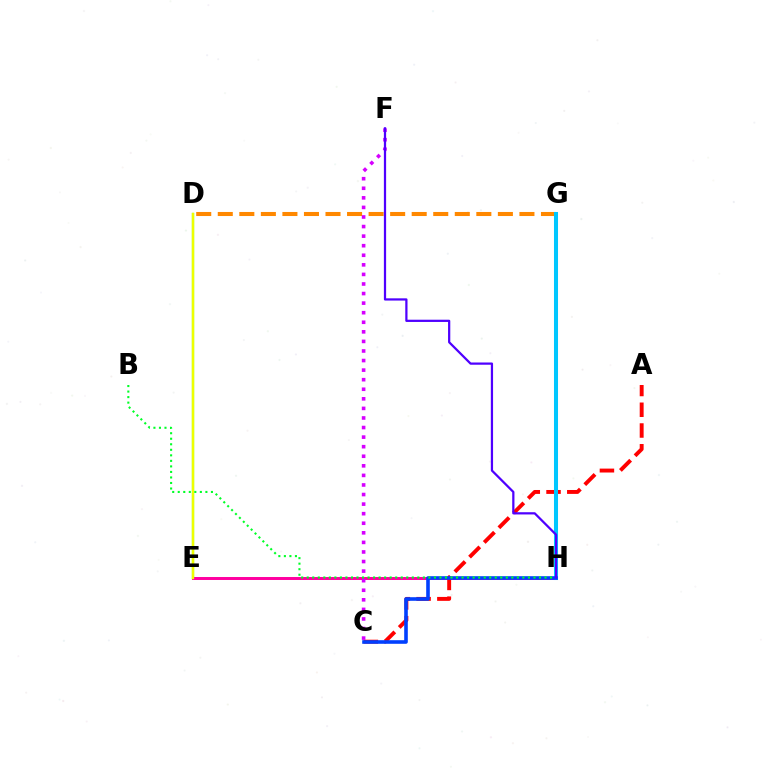{('D', 'E'): [{'color': '#66ff00', 'line_style': 'solid', 'thickness': 1.64}, {'color': '#eeff00', 'line_style': 'solid', 'thickness': 1.65}], ('G', 'H'): [{'color': '#00ffaf', 'line_style': 'dashed', 'thickness': 2.16}, {'color': '#00c7ff', 'line_style': 'solid', 'thickness': 2.91}], ('E', 'H'): [{'color': '#ff00a0', 'line_style': 'solid', 'thickness': 2.14}], ('A', 'C'): [{'color': '#ff0000', 'line_style': 'dashed', 'thickness': 2.82}], ('D', 'G'): [{'color': '#ff8800', 'line_style': 'dashed', 'thickness': 2.93}], ('C', 'H'): [{'color': '#003fff', 'line_style': 'solid', 'thickness': 2.59}], ('C', 'F'): [{'color': '#d600ff', 'line_style': 'dotted', 'thickness': 2.6}], ('B', 'H'): [{'color': '#00ff27', 'line_style': 'dotted', 'thickness': 1.5}], ('F', 'H'): [{'color': '#4f00ff', 'line_style': 'solid', 'thickness': 1.61}]}